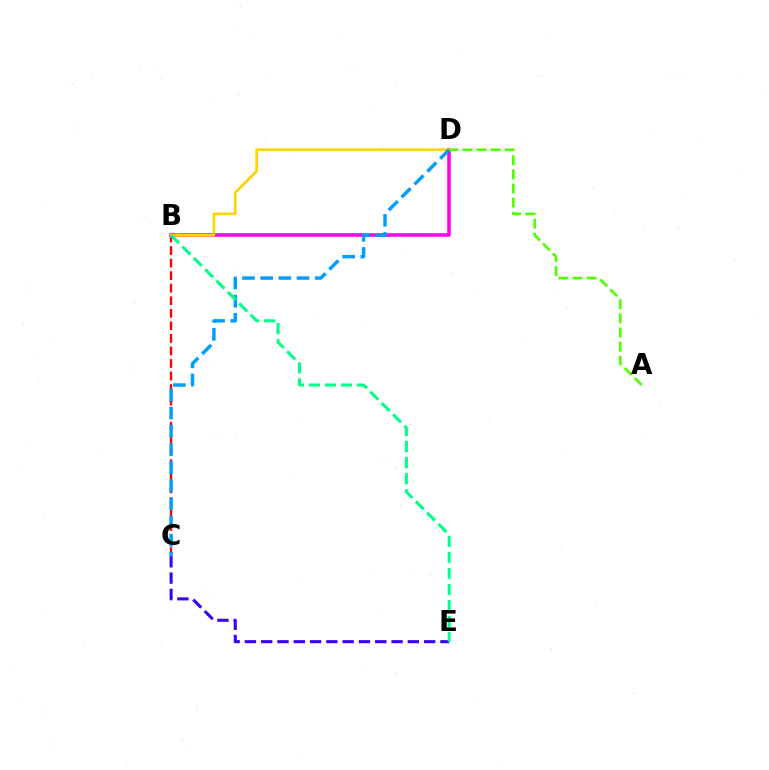{('C', 'E'): [{'color': '#3700ff', 'line_style': 'dashed', 'thickness': 2.21}], ('B', 'D'): [{'color': '#ff00ed', 'line_style': 'solid', 'thickness': 2.56}, {'color': '#ffd500', 'line_style': 'solid', 'thickness': 1.97}], ('B', 'C'): [{'color': '#ff0000', 'line_style': 'dashed', 'thickness': 1.7}], ('A', 'D'): [{'color': '#4fff00', 'line_style': 'dashed', 'thickness': 1.92}], ('C', 'D'): [{'color': '#009eff', 'line_style': 'dashed', 'thickness': 2.47}], ('B', 'E'): [{'color': '#00ff86', 'line_style': 'dashed', 'thickness': 2.18}]}